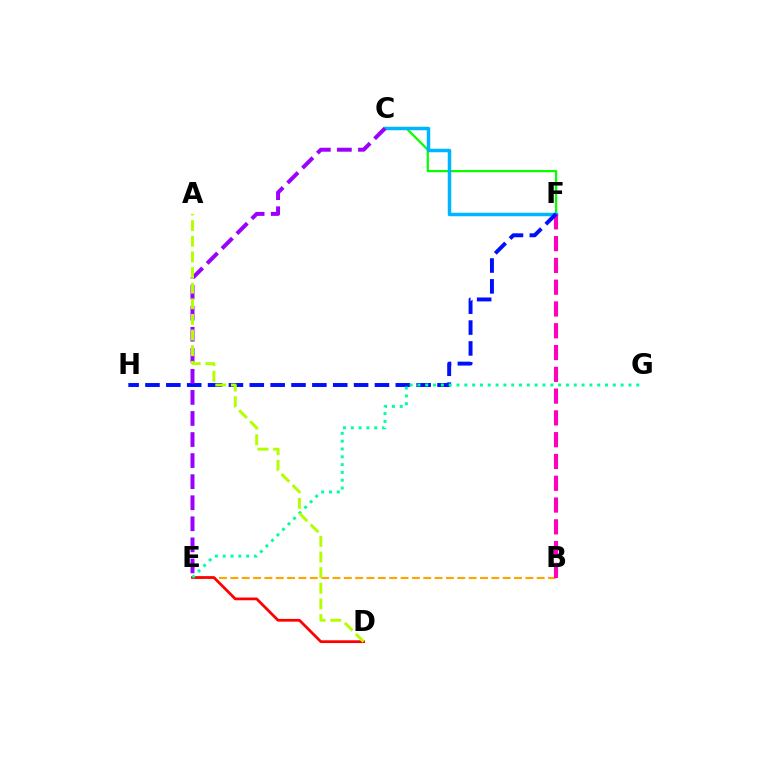{('C', 'F'): [{'color': '#08ff00', 'line_style': 'solid', 'thickness': 1.6}, {'color': '#00b5ff', 'line_style': 'solid', 'thickness': 2.5}], ('B', 'E'): [{'color': '#ffa500', 'line_style': 'dashed', 'thickness': 1.54}], ('B', 'F'): [{'color': '#ff00bd', 'line_style': 'dashed', 'thickness': 2.96}], ('F', 'H'): [{'color': '#0010ff', 'line_style': 'dashed', 'thickness': 2.83}], ('C', 'E'): [{'color': '#9b00ff', 'line_style': 'dashed', 'thickness': 2.86}], ('D', 'E'): [{'color': '#ff0000', 'line_style': 'solid', 'thickness': 1.98}], ('E', 'G'): [{'color': '#00ff9d', 'line_style': 'dotted', 'thickness': 2.12}], ('A', 'D'): [{'color': '#b3ff00', 'line_style': 'dashed', 'thickness': 2.12}]}